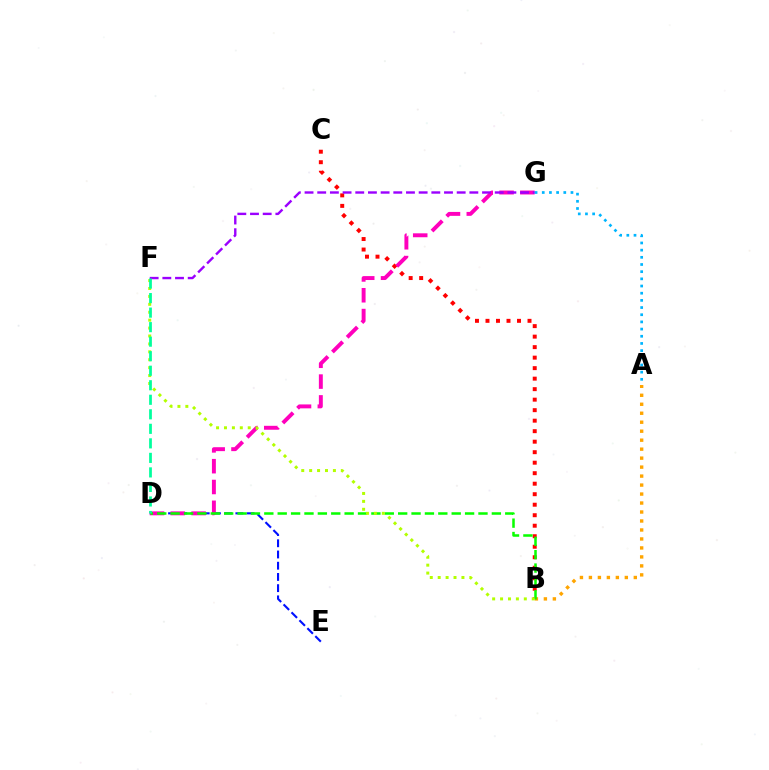{('D', 'E'): [{'color': '#0010ff', 'line_style': 'dashed', 'thickness': 1.52}], ('B', 'C'): [{'color': '#ff0000', 'line_style': 'dotted', 'thickness': 2.85}], ('D', 'G'): [{'color': '#ff00bd', 'line_style': 'dashed', 'thickness': 2.83}], ('A', 'B'): [{'color': '#ffa500', 'line_style': 'dotted', 'thickness': 2.44}], ('B', 'D'): [{'color': '#08ff00', 'line_style': 'dashed', 'thickness': 1.82}], ('F', 'G'): [{'color': '#9b00ff', 'line_style': 'dashed', 'thickness': 1.72}], ('A', 'G'): [{'color': '#00b5ff', 'line_style': 'dotted', 'thickness': 1.95}], ('B', 'F'): [{'color': '#b3ff00', 'line_style': 'dotted', 'thickness': 2.15}], ('D', 'F'): [{'color': '#00ff9d', 'line_style': 'dashed', 'thickness': 1.97}]}